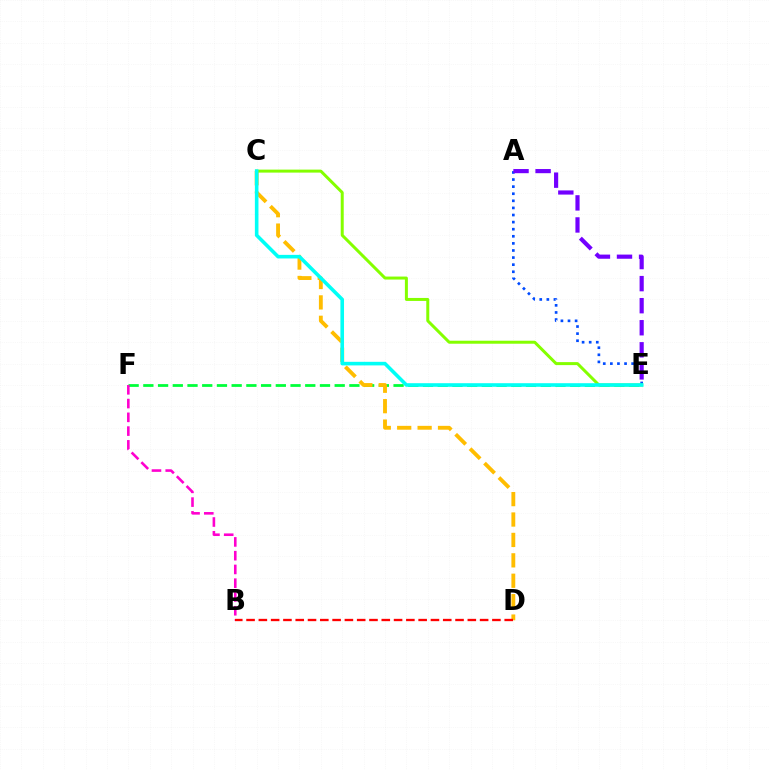{('E', 'F'): [{'color': '#00ff39', 'line_style': 'dashed', 'thickness': 2.0}], ('C', 'D'): [{'color': '#ffbd00', 'line_style': 'dashed', 'thickness': 2.77}], ('A', 'E'): [{'color': '#004bff', 'line_style': 'dotted', 'thickness': 1.93}, {'color': '#7200ff', 'line_style': 'dashed', 'thickness': 3.0}], ('C', 'E'): [{'color': '#84ff00', 'line_style': 'solid', 'thickness': 2.15}, {'color': '#00fff6', 'line_style': 'solid', 'thickness': 2.59}], ('B', 'F'): [{'color': '#ff00cf', 'line_style': 'dashed', 'thickness': 1.87}], ('B', 'D'): [{'color': '#ff0000', 'line_style': 'dashed', 'thickness': 1.67}]}